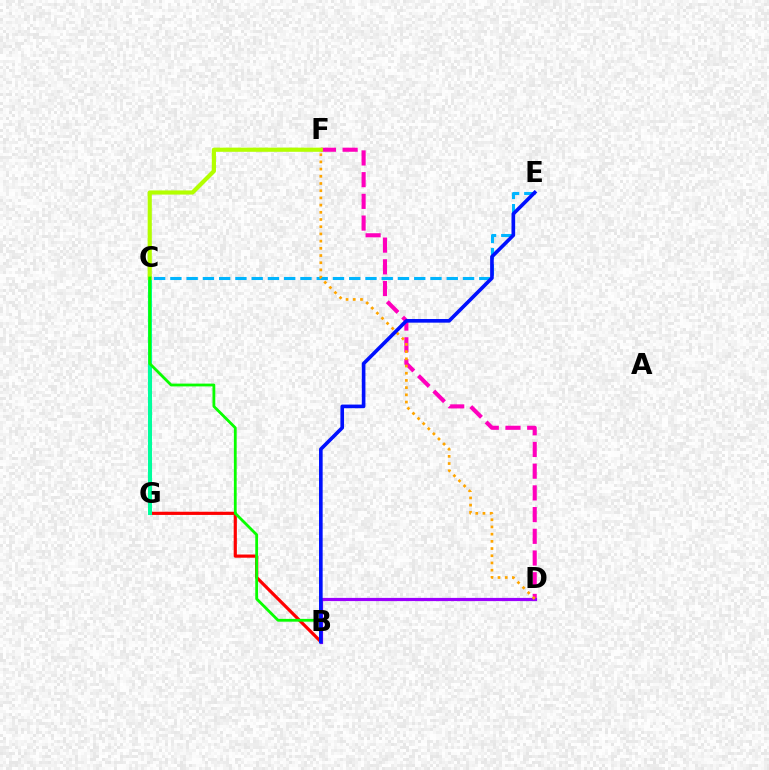{('B', 'G'): [{'color': '#ff0000', 'line_style': 'solid', 'thickness': 2.29}], ('D', 'F'): [{'color': '#ff00bd', 'line_style': 'dashed', 'thickness': 2.95}, {'color': '#ffa500', 'line_style': 'dotted', 'thickness': 1.96}], ('C', 'G'): [{'color': '#00ff9d', 'line_style': 'solid', 'thickness': 2.91}], ('C', 'F'): [{'color': '#b3ff00', 'line_style': 'solid', 'thickness': 3.0}], ('B', 'C'): [{'color': '#08ff00', 'line_style': 'solid', 'thickness': 2.02}], ('C', 'E'): [{'color': '#00b5ff', 'line_style': 'dashed', 'thickness': 2.21}], ('B', 'D'): [{'color': '#9b00ff', 'line_style': 'solid', 'thickness': 2.3}], ('B', 'E'): [{'color': '#0010ff', 'line_style': 'solid', 'thickness': 2.61}]}